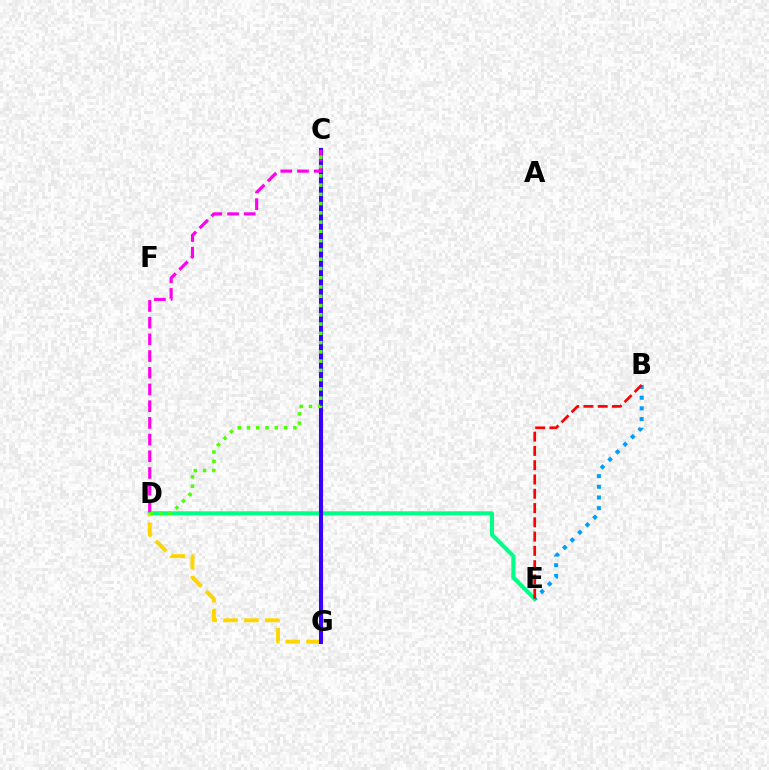{('D', 'E'): [{'color': '#00ff86', 'line_style': 'solid', 'thickness': 2.93}], ('D', 'G'): [{'color': '#ffd500', 'line_style': 'dashed', 'thickness': 2.84}], ('C', 'G'): [{'color': '#3700ff', 'line_style': 'solid', 'thickness': 2.93}], ('C', 'D'): [{'color': '#ff00ed', 'line_style': 'dashed', 'thickness': 2.27}, {'color': '#4fff00', 'line_style': 'dotted', 'thickness': 2.52}], ('B', 'E'): [{'color': '#009eff', 'line_style': 'dotted', 'thickness': 2.9}, {'color': '#ff0000', 'line_style': 'dashed', 'thickness': 1.94}]}